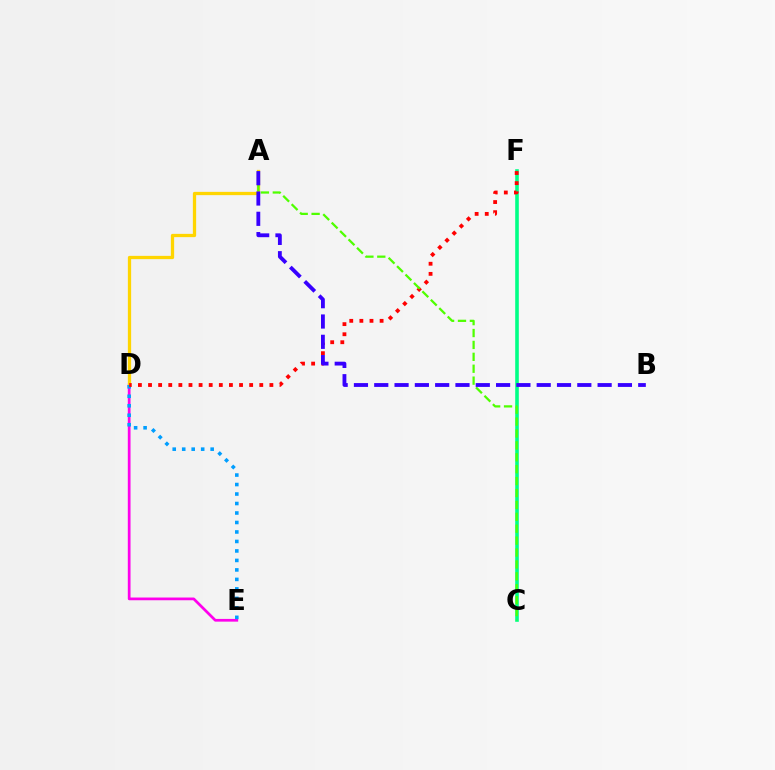{('D', 'E'): [{'color': '#ff00ed', 'line_style': 'solid', 'thickness': 1.96}, {'color': '#009eff', 'line_style': 'dotted', 'thickness': 2.58}], ('C', 'F'): [{'color': '#00ff86', 'line_style': 'solid', 'thickness': 2.6}], ('A', 'D'): [{'color': '#ffd500', 'line_style': 'solid', 'thickness': 2.35}], ('D', 'F'): [{'color': '#ff0000', 'line_style': 'dotted', 'thickness': 2.75}], ('A', 'C'): [{'color': '#4fff00', 'line_style': 'dashed', 'thickness': 1.62}], ('A', 'B'): [{'color': '#3700ff', 'line_style': 'dashed', 'thickness': 2.76}]}